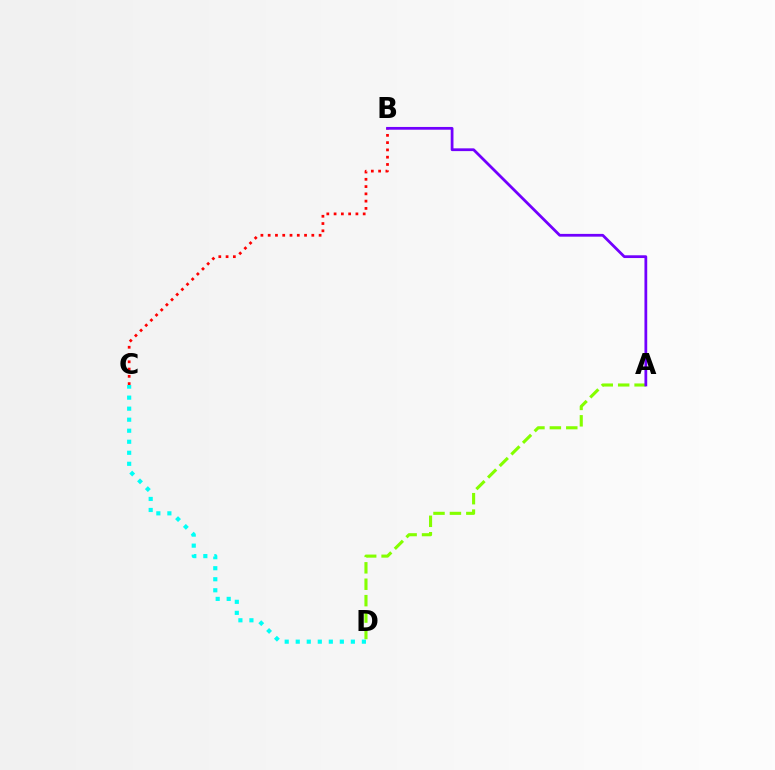{('B', 'C'): [{'color': '#ff0000', 'line_style': 'dotted', 'thickness': 1.98}], ('C', 'D'): [{'color': '#00fff6', 'line_style': 'dotted', 'thickness': 3.0}], ('A', 'D'): [{'color': '#84ff00', 'line_style': 'dashed', 'thickness': 2.23}], ('A', 'B'): [{'color': '#7200ff', 'line_style': 'solid', 'thickness': 1.99}]}